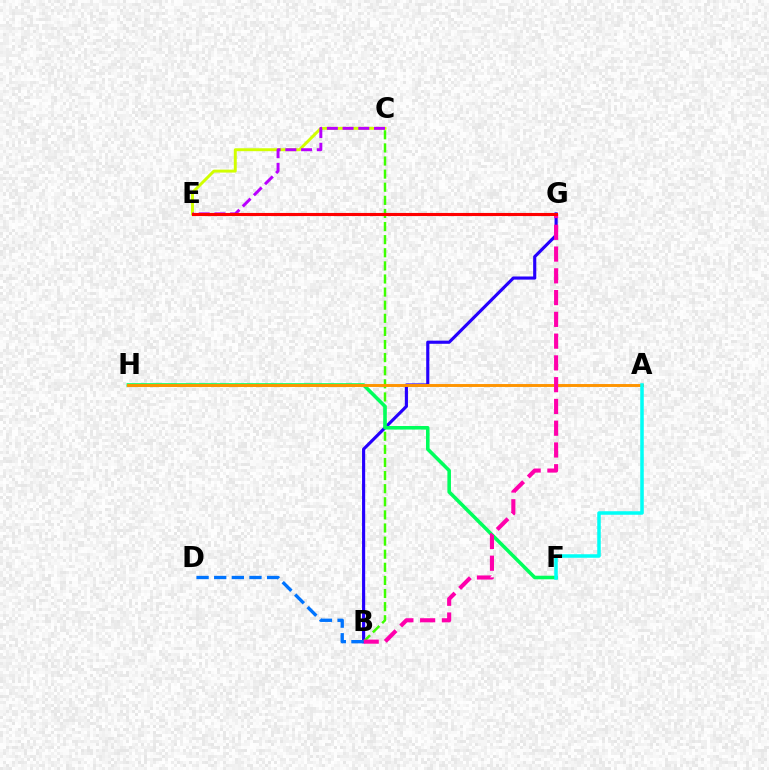{('C', 'E'): [{'color': '#d1ff00', 'line_style': 'solid', 'thickness': 2.11}, {'color': '#b900ff', 'line_style': 'dashed', 'thickness': 2.14}], ('B', 'G'): [{'color': '#2500ff', 'line_style': 'solid', 'thickness': 2.26}, {'color': '#ff00ac', 'line_style': 'dashed', 'thickness': 2.96}], ('B', 'C'): [{'color': '#3dff00', 'line_style': 'dashed', 'thickness': 1.78}], ('F', 'H'): [{'color': '#00ff5c', 'line_style': 'solid', 'thickness': 2.57}], ('A', 'H'): [{'color': '#ff9400', 'line_style': 'solid', 'thickness': 2.1}], ('A', 'F'): [{'color': '#00fff6', 'line_style': 'solid', 'thickness': 2.53}], ('B', 'D'): [{'color': '#0074ff', 'line_style': 'dashed', 'thickness': 2.4}], ('E', 'G'): [{'color': '#ff0000', 'line_style': 'solid', 'thickness': 2.23}]}